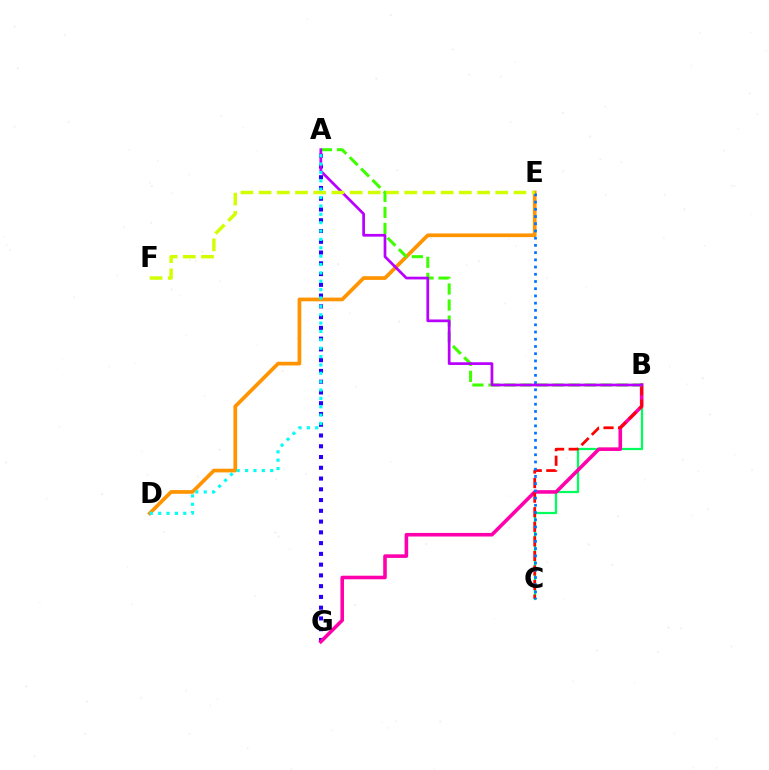{('A', 'G'): [{'color': '#2500ff', 'line_style': 'dotted', 'thickness': 2.92}], ('B', 'C'): [{'color': '#00ff5c', 'line_style': 'solid', 'thickness': 1.62}, {'color': '#ff0000', 'line_style': 'dashed', 'thickness': 1.98}], ('B', 'G'): [{'color': '#ff00ac', 'line_style': 'solid', 'thickness': 2.58}], ('D', 'E'): [{'color': '#ff9400', 'line_style': 'solid', 'thickness': 2.67}], ('C', 'E'): [{'color': '#0074ff', 'line_style': 'dotted', 'thickness': 1.96}], ('A', 'B'): [{'color': '#3dff00', 'line_style': 'dashed', 'thickness': 2.18}, {'color': '#b900ff', 'line_style': 'solid', 'thickness': 1.96}], ('E', 'F'): [{'color': '#d1ff00', 'line_style': 'dashed', 'thickness': 2.47}], ('A', 'D'): [{'color': '#00fff6', 'line_style': 'dotted', 'thickness': 2.27}]}